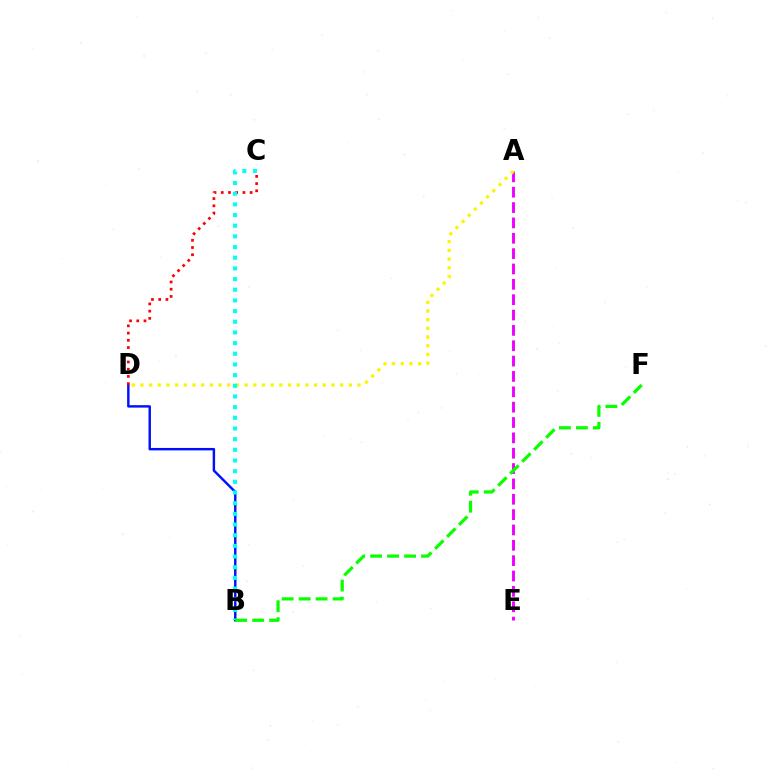{('B', 'D'): [{'color': '#0010ff', 'line_style': 'solid', 'thickness': 1.75}], ('A', 'E'): [{'color': '#ee00ff', 'line_style': 'dashed', 'thickness': 2.09}], ('C', 'D'): [{'color': '#ff0000', 'line_style': 'dotted', 'thickness': 1.96}], ('A', 'D'): [{'color': '#fcf500', 'line_style': 'dotted', 'thickness': 2.36}], ('B', 'C'): [{'color': '#00fff6', 'line_style': 'dotted', 'thickness': 2.9}], ('B', 'F'): [{'color': '#08ff00', 'line_style': 'dashed', 'thickness': 2.3}]}